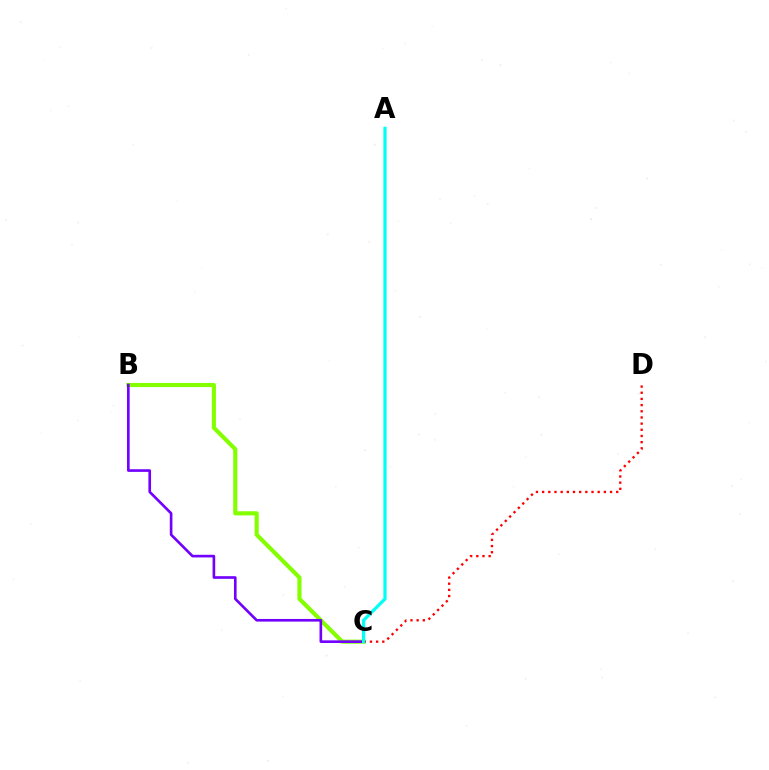{('B', 'C'): [{'color': '#84ff00', 'line_style': 'solid', 'thickness': 2.97}, {'color': '#7200ff', 'line_style': 'solid', 'thickness': 1.9}], ('C', 'D'): [{'color': '#ff0000', 'line_style': 'dotted', 'thickness': 1.68}], ('A', 'C'): [{'color': '#00fff6', 'line_style': 'solid', 'thickness': 2.31}]}